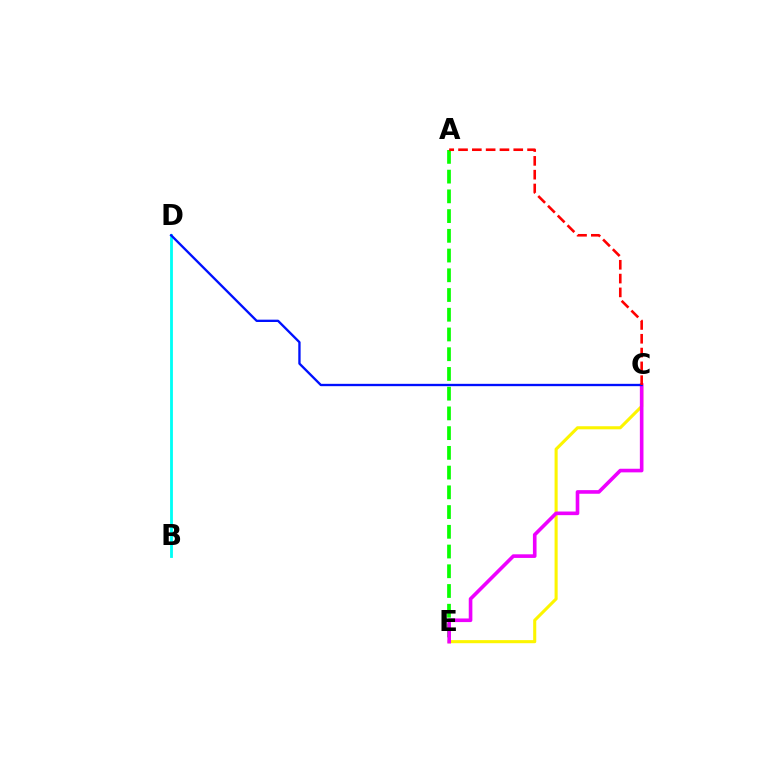{('C', 'E'): [{'color': '#fcf500', 'line_style': 'solid', 'thickness': 2.22}, {'color': '#ee00ff', 'line_style': 'solid', 'thickness': 2.61}], ('B', 'D'): [{'color': '#00fff6', 'line_style': 'solid', 'thickness': 2.03}], ('A', 'E'): [{'color': '#08ff00', 'line_style': 'dashed', 'thickness': 2.68}], ('C', 'D'): [{'color': '#0010ff', 'line_style': 'solid', 'thickness': 1.68}], ('A', 'C'): [{'color': '#ff0000', 'line_style': 'dashed', 'thickness': 1.88}]}